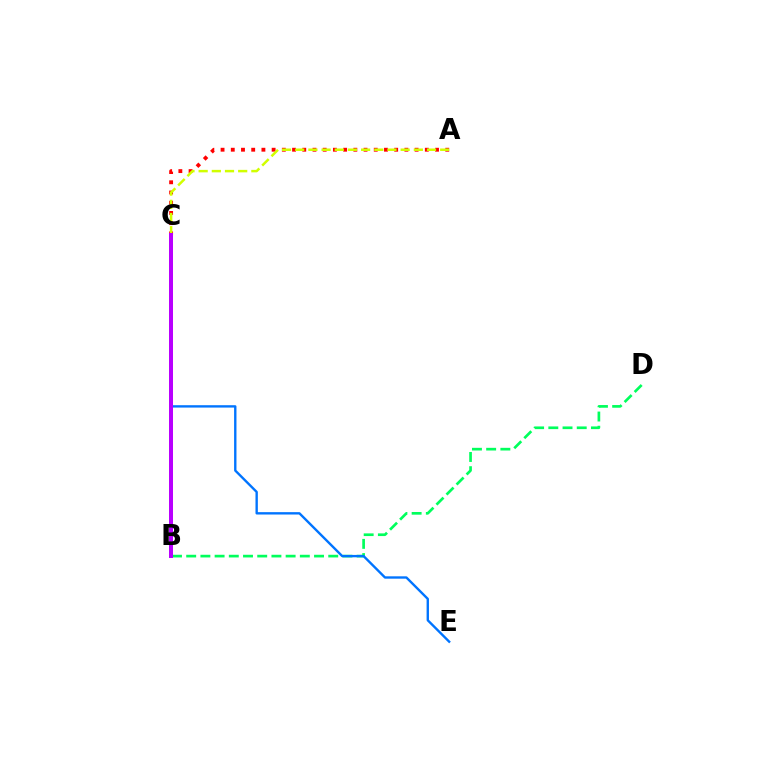{('B', 'D'): [{'color': '#00ff5c', 'line_style': 'dashed', 'thickness': 1.93}], ('A', 'C'): [{'color': '#ff0000', 'line_style': 'dotted', 'thickness': 2.77}, {'color': '#d1ff00', 'line_style': 'dashed', 'thickness': 1.79}], ('C', 'E'): [{'color': '#0074ff', 'line_style': 'solid', 'thickness': 1.71}], ('B', 'C'): [{'color': '#b900ff', 'line_style': 'solid', 'thickness': 2.87}]}